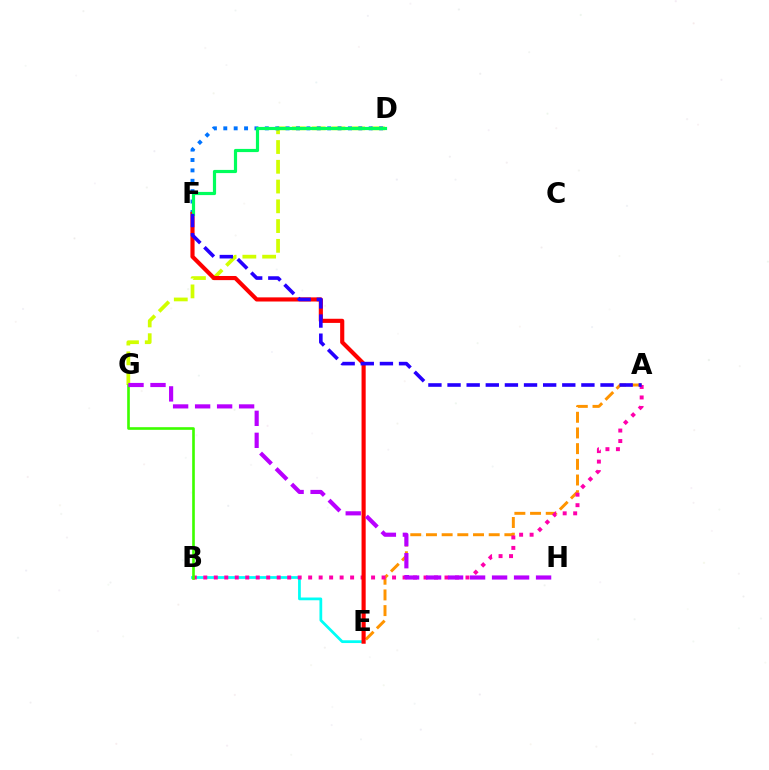{('B', 'E'): [{'color': '#00fff6', 'line_style': 'solid', 'thickness': 1.98}], ('D', 'G'): [{'color': '#d1ff00', 'line_style': 'dashed', 'thickness': 2.68}], ('A', 'E'): [{'color': '#ff9400', 'line_style': 'dashed', 'thickness': 2.13}], ('A', 'B'): [{'color': '#ff00ac', 'line_style': 'dotted', 'thickness': 2.85}], ('D', 'F'): [{'color': '#0074ff', 'line_style': 'dotted', 'thickness': 2.82}, {'color': '#00ff5c', 'line_style': 'solid', 'thickness': 2.29}], ('E', 'F'): [{'color': '#ff0000', 'line_style': 'solid', 'thickness': 2.98}], ('A', 'F'): [{'color': '#2500ff', 'line_style': 'dashed', 'thickness': 2.6}], ('B', 'G'): [{'color': '#3dff00', 'line_style': 'solid', 'thickness': 1.9}], ('G', 'H'): [{'color': '#b900ff', 'line_style': 'dashed', 'thickness': 2.99}]}